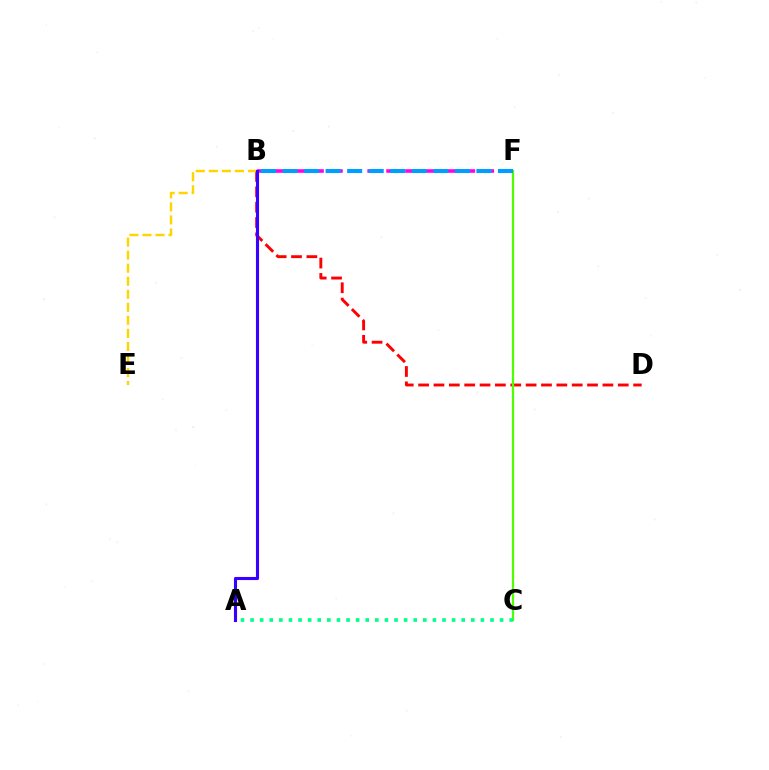{('B', 'D'): [{'color': '#ff0000', 'line_style': 'dashed', 'thickness': 2.09}], ('B', 'E'): [{'color': '#ffd500', 'line_style': 'dashed', 'thickness': 1.77}], ('C', 'F'): [{'color': '#4fff00', 'line_style': 'solid', 'thickness': 1.6}], ('B', 'F'): [{'color': '#ff00ed', 'line_style': 'dashed', 'thickness': 2.57}, {'color': '#009eff', 'line_style': 'dashed', 'thickness': 2.93}], ('A', 'C'): [{'color': '#00ff86', 'line_style': 'dotted', 'thickness': 2.61}], ('A', 'B'): [{'color': '#3700ff', 'line_style': 'solid', 'thickness': 2.24}]}